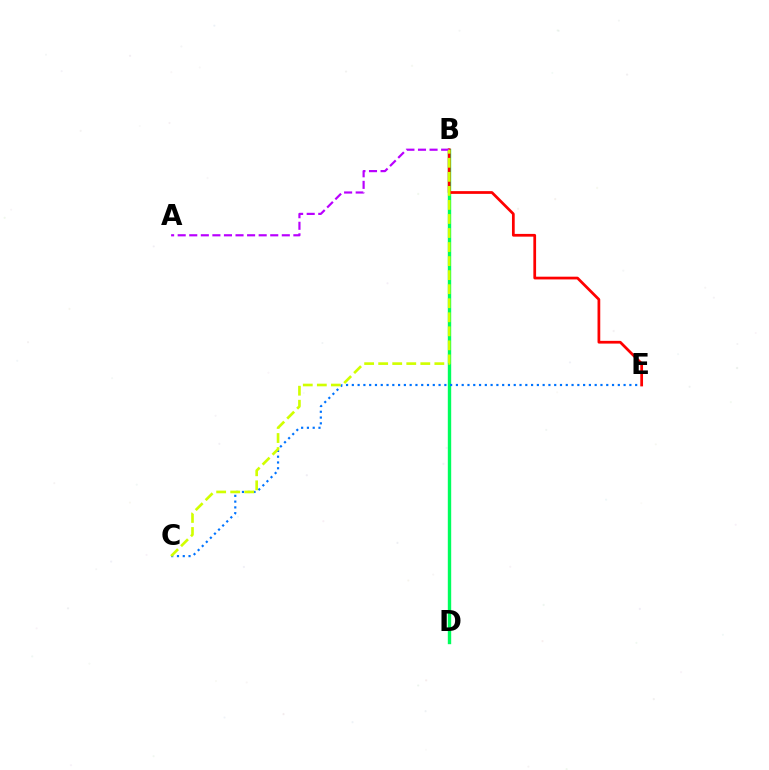{('B', 'D'): [{'color': '#00ff5c', 'line_style': 'solid', 'thickness': 2.43}], ('C', 'E'): [{'color': '#0074ff', 'line_style': 'dotted', 'thickness': 1.57}], ('B', 'E'): [{'color': '#ff0000', 'line_style': 'solid', 'thickness': 1.97}], ('A', 'B'): [{'color': '#b900ff', 'line_style': 'dashed', 'thickness': 1.57}], ('B', 'C'): [{'color': '#d1ff00', 'line_style': 'dashed', 'thickness': 1.91}]}